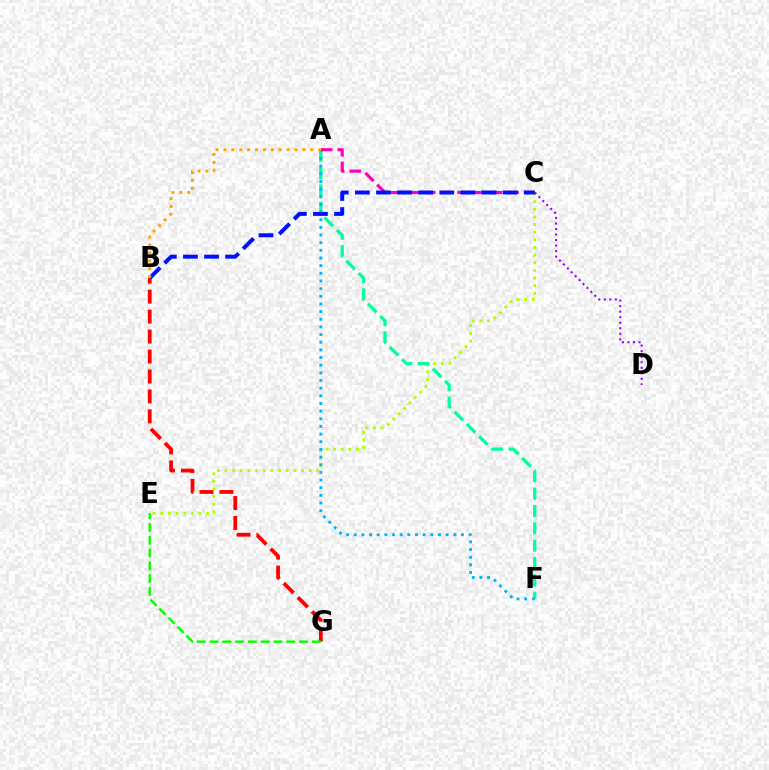{('C', 'E'): [{'color': '#b3ff00', 'line_style': 'dotted', 'thickness': 2.08}], ('C', 'D'): [{'color': '#9b00ff', 'line_style': 'dotted', 'thickness': 1.5}], ('A', 'F'): [{'color': '#00ff9d', 'line_style': 'dashed', 'thickness': 2.36}, {'color': '#00b5ff', 'line_style': 'dotted', 'thickness': 2.08}], ('A', 'C'): [{'color': '#ff00bd', 'line_style': 'dashed', 'thickness': 2.26}], ('B', 'G'): [{'color': '#ff0000', 'line_style': 'dashed', 'thickness': 2.71}], ('B', 'C'): [{'color': '#0010ff', 'line_style': 'dashed', 'thickness': 2.87}], ('A', 'B'): [{'color': '#ffa500', 'line_style': 'dotted', 'thickness': 2.15}], ('E', 'G'): [{'color': '#08ff00', 'line_style': 'dashed', 'thickness': 1.74}]}